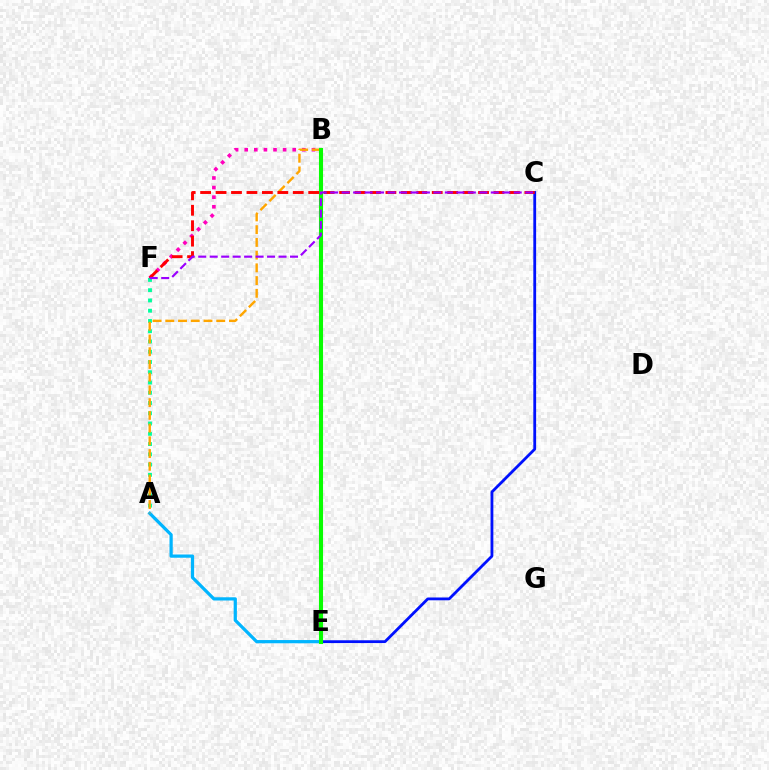{('C', 'E'): [{'color': '#0010ff', 'line_style': 'solid', 'thickness': 2.02}], ('A', 'F'): [{'color': '#00ff9d', 'line_style': 'dotted', 'thickness': 2.79}], ('B', 'E'): [{'color': '#b3ff00', 'line_style': 'solid', 'thickness': 2.02}, {'color': '#08ff00', 'line_style': 'solid', 'thickness': 2.94}], ('A', 'E'): [{'color': '#00b5ff', 'line_style': 'solid', 'thickness': 2.33}], ('B', 'F'): [{'color': '#ff00bd', 'line_style': 'dotted', 'thickness': 2.61}], ('A', 'B'): [{'color': '#ffa500', 'line_style': 'dashed', 'thickness': 1.73}], ('C', 'F'): [{'color': '#ff0000', 'line_style': 'dashed', 'thickness': 2.1}, {'color': '#9b00ff', 'line_style': 'dashed', 'thickness': 1.56}]}